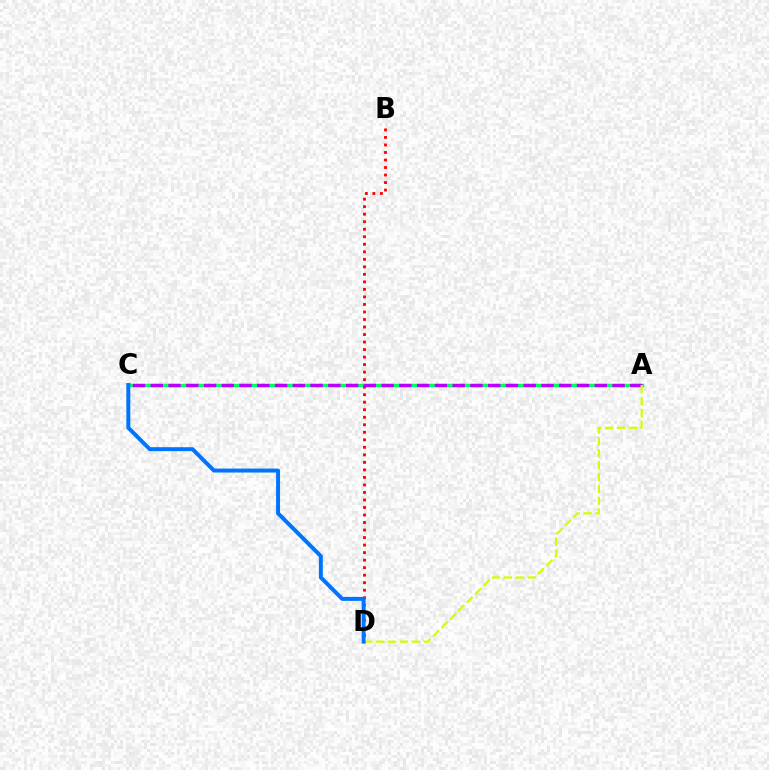{('A', 'C'): [{'color': '#00ff5c', 'line_style': 'solid', 'thickness': 2.45}, {'color': '#b900ff', 'line_style': 'dashed', 'thickness': 2.41}], ('B', 'D'): [{'color': '#ff0000', 'line_style': 'dotted', 'thickness': 2.04}], ('A', 'D'): [{'color': '#d1ff00', 'line_style': 'dashed', 'thickness': 1.61}], ('C', 'D'): [{'color': '#0074ff', 'line_style': 'solid', 'thickness': 2.85}]}